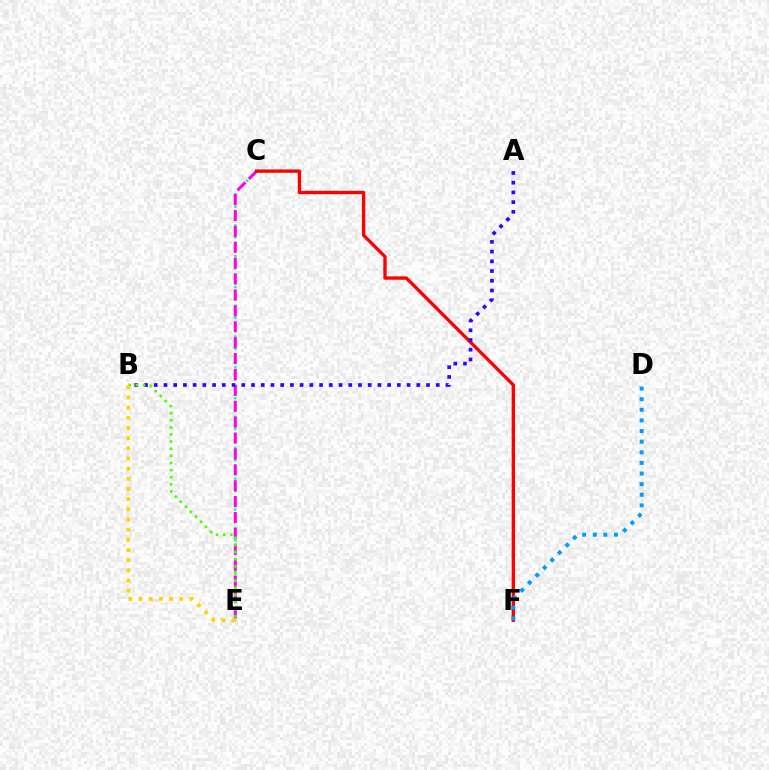{('C', 'E'): [{'color': '#00ff86', 'line_style': 'dotted', 'thickness': 1.68}, {'color': '#ff00ed', 'line_style': 'dashed', 'thickness': 2.16}], ('C', 'F'): [{'color': '#ff0000', 'line_style': 'solid', 'thickness': 2.42}], ('A', 'B'): [{'color': '#3700ff', 'line_style': 'dotted', 'thickness': 2.64}], ('B', 'E'): [{'color': '#4fff00', 'line_style': 'dotted', 'thickness': 1.94}, {'color': '#ffd500', 'line_style': 'dotted', 'thickness': 2.76}], ('D', 'F'): [{'color': '#009eff', 'line_style': 'dotted', 'thickness': 2.88}]}